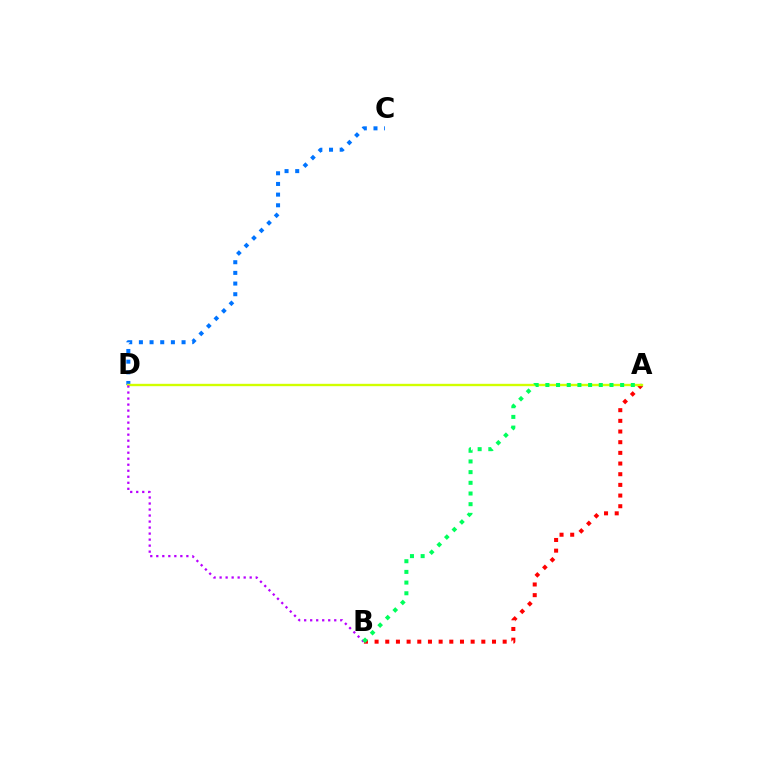{('A', 'B'): [{'color': '#ff0000', 'line_style': 'dotted', 'thickness': 2.9}, {'color': '#00ff5c', 'line_style': 'dotted', 'thickness': 2.9}], ('C', 'D'): [{'color': '#0074ff', 'line_style': 'dotted', 'thickness': 2.9}], ('A', 'D'): [{'color': '#d1ff00', 'line_style': 'solid', 'thickness': 1.7}], ('B', 'D'): [{'color': '#b900ff', 'line_style': 'dotted', 'thickness': 1.63}]}